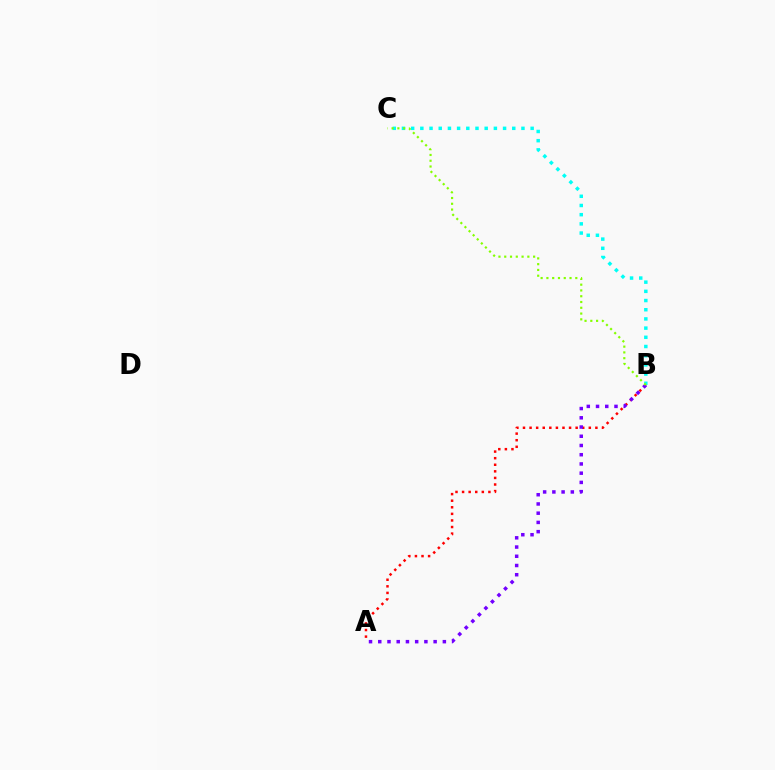{('B', 'C'): [{'color': '#00fff6', 'line_style': 'dotted', 'thickness': 2.5}, {'color': '#84ff00', 'line_style': 'dotted', 'thickness': 1.57}], ('A', 'B'): [{'color': '#ff0000', 'line_style': 'dotted', 'thickness': 1.79}, {'color': '#7200ff', 'line_style': 'dotted', 'thickness': 2.51}]}